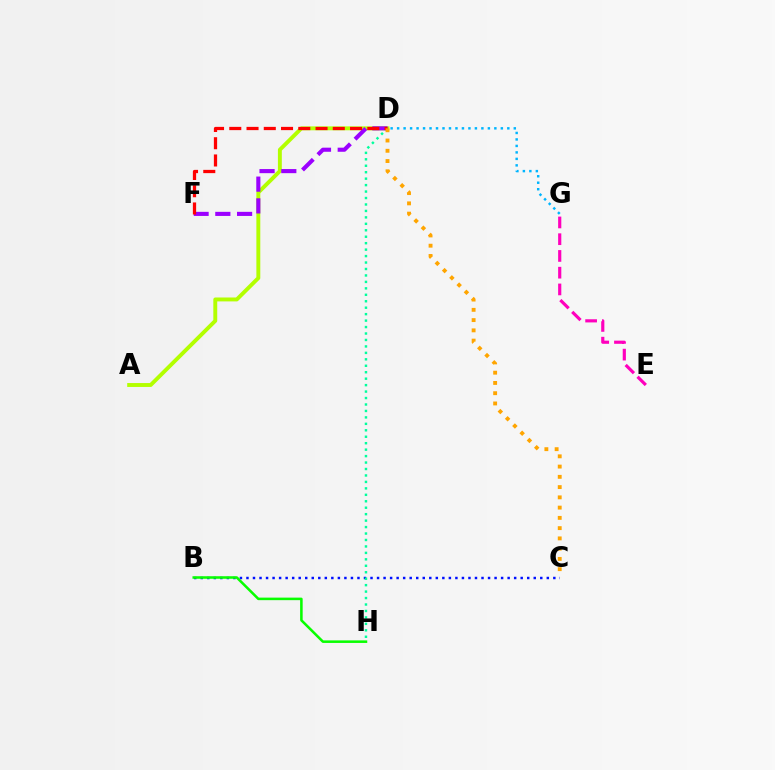{('B', 'C'): [{'color': '#0010ff', 'line_style': 'dotted', 'thickness': 1.77}], ('D', 'G'): [{'color': '#00b5ff', 'line_style': 'dotted', 'thickness': 1.76}], ('D', 'H'): [{'color': '#00ff9d', 'line_style': 'dotted', 'thickness': 1.75}], ('A', 'D'): [{'color': '#b3ff00', 'line_style': 'solid', 'thickness': 2.81}], ('D', 'F'): [{'color': '#9b00ff', 'line_style': 'dashed', 'thickness': 2.95}, {'color': '#ff0000', 'line_style': 'dashed', 'thickness': 2.34}], ('E', 'G'): [{'color': '#ff00bd', 'line_style': 'dashed', 'thickness': 2.27}], ('B', 'H'): [{'color': '#08ff00', 'line_style': 'solid', 'thickness': 1.83}], ('C', 'D'): [{'color': '#ffa500', 'line_style': 'dotted', 'thickness': 2.79}]}